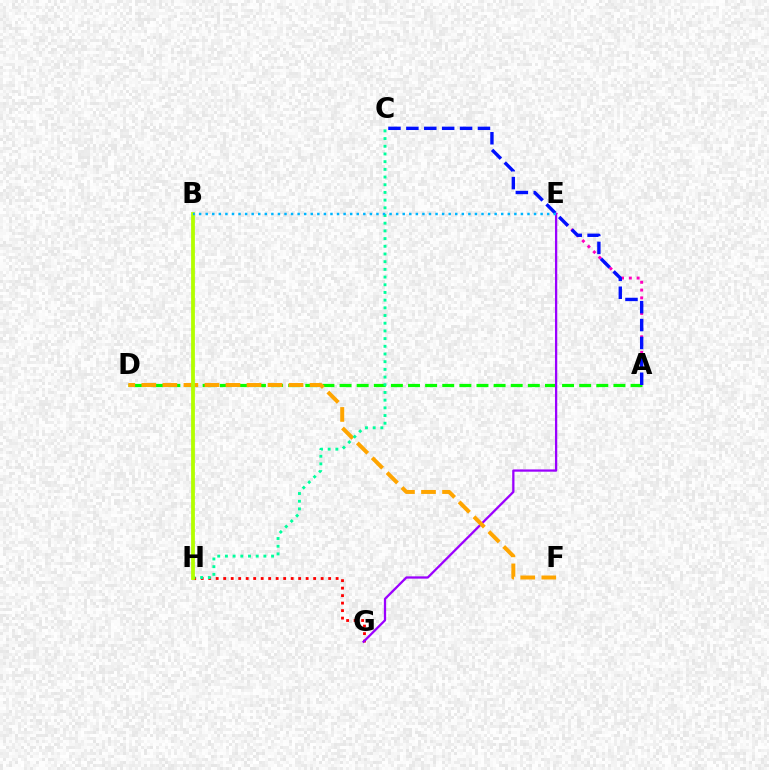{('A', 'E'): [{'color': '#ff00bd', 'line_style': 'dotted', 'thickness': 2.12}], ('A', 'D'): [{'color': '#08ff00', 'line_style': 'dashed', 'thickness': 2.33}], ('G', 'H'): [{'color': '#ff0000', 'line_style': 'dotted', 'thickness': 2.04}], ('E', 'G'): [{'color': '#9b00ff', 'line_style': 'solid', 'thickness': 1.64}], ('D', 'F'): [{'color': '#ffa500', 'line_style': 'dashed', 'thickness': 2.86}], ('C', 'H'): [{'color': '#00ff9d', 'line_style': 'dotted', 'thickness': 2.09}], ('B', 'H'): [{'color': '#b3ff00', 'line_style': 'solid', 'thickness': 2.73}], ('A', 'C'): [{'color': '#0010ff', 'line_style': 'dashed', 'thickness': 2.43}], ('B', 'E'): [{'color': '#00b5ff', 'line_style': 'dotted', 'thickness': 1.78}]}